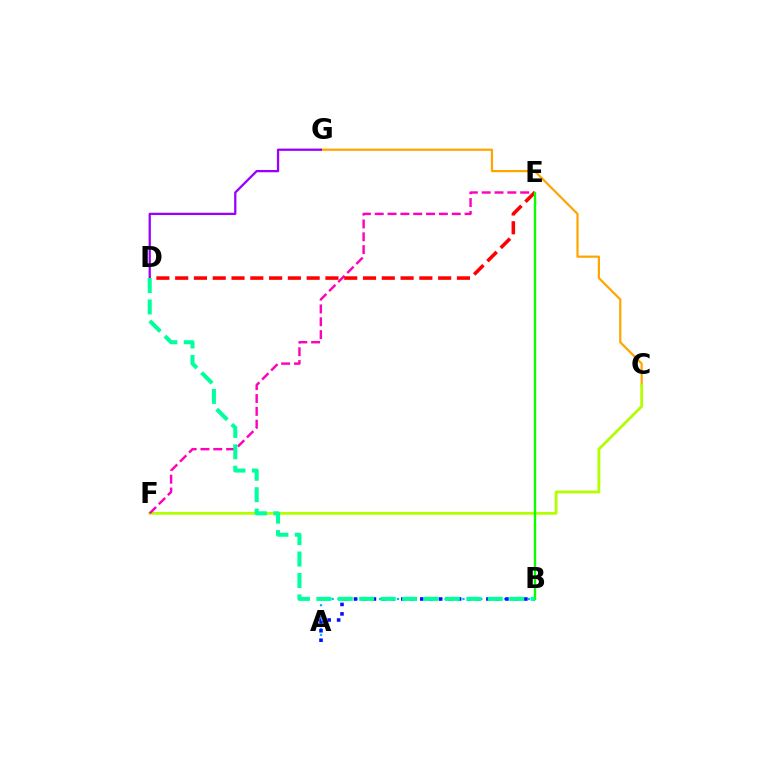{('A', 'B'): [{'color': '#00b5ff', 'line_style': 'dotted', 'thickness': 1.62}, {'color': '#0010ff', 'line_style': 'dotted', 'thickness': 2.57}], ('C', 'G'): [{'color': '#ffa500', 'line_style': 'solid', 'thickness': 1.6}], ('C', 'F'): [{'color': '#b3ff00', 'line_style': 'solid', 'thickness': 2.02}], ('E', 'F'): [{'color': '#ff00bd', 'line_style': 'dashed', 'thickness': 1.74}], ('D', 'G'): [{'color': '#9b00ff', 'line_style': 'solid', 'thickness': 1.64}], ('D', 'E'): [{'color': '#ff0000', 'line_style': 'dashed', 'thickness': 2.55}], ('B', 'E'): [{'color': '#08ff00', 'line_style': 'solid', 'thickness': 1.69}], ('B', 'D'): [{'color': '#00ff9d', 'line_style': 'dashed', 'thickness': 2.91}]}